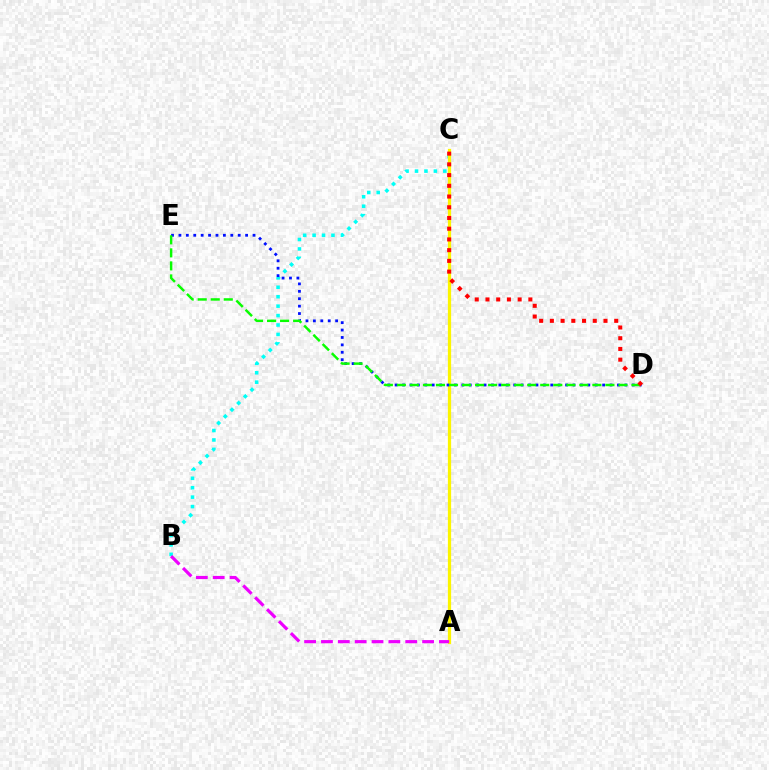{('B', 'C'): [{'color': '#00fff6', 'line_style': 'dotted', 'thickness': 2.56}], ('A', 'C'): [{'color': '#fcf500', 'line_style': 'solid', 'thickness': 2.34}], ('D', 'E'): [{'color': '#0010ff', 'line_style': 'dotted', 'thickness': 2.01}, {'color': '#08ff00', 'line_style': 'dashed', 'thickness': 1.77}], ('A', 'B'): [{'color': '#ee00ff', 'line_style': 'dashed', 'thickness': 2.29}], ('C', 'D'): [{'color': '#ff0000', 'line_style': 'dotted', 'thickness': 2.91}]}